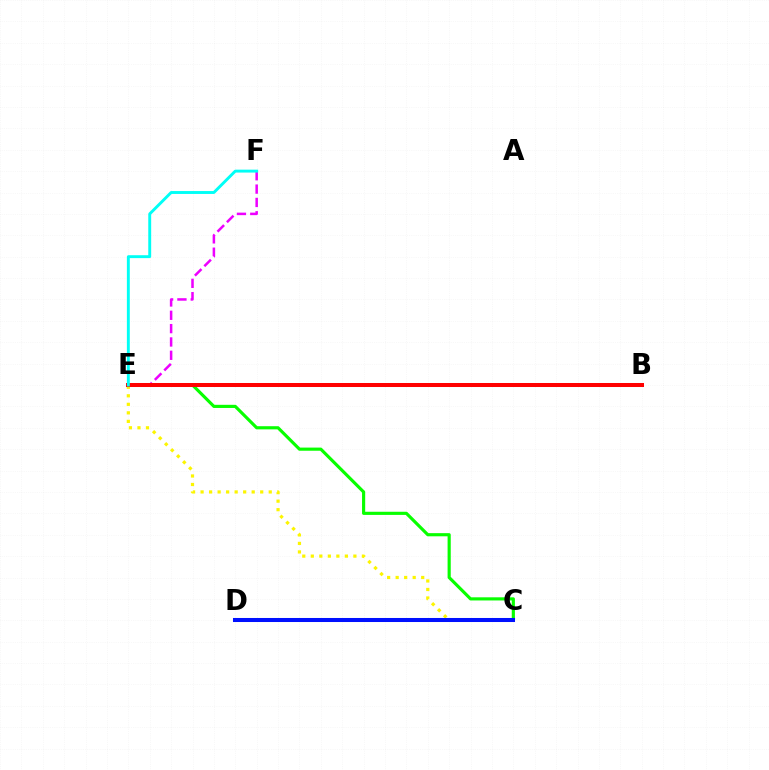{('C', 'E'): [{'color': '#fcf500', 'line_style': 'dotted', 'thickness': 2.31}, {'color': '#08ff00', 'line_style': 'solid', 'thickness': 2.27}], ('E', 'F'): [{'color': '#ee00ff', 'line_style': 'dashed', 'thickness': 1.81}, {'color': '#00fff6', 'line_style': 'solid', 'thickness': 2.1}], ('B', 'E'): [{'color': '#ff0000', 'line_style': 'solid', 'thickness': 2.89}], ('C', 'D'): [{'color': '#0010ff', 'line_style': 'solid', 'thickness': 2.91}]}